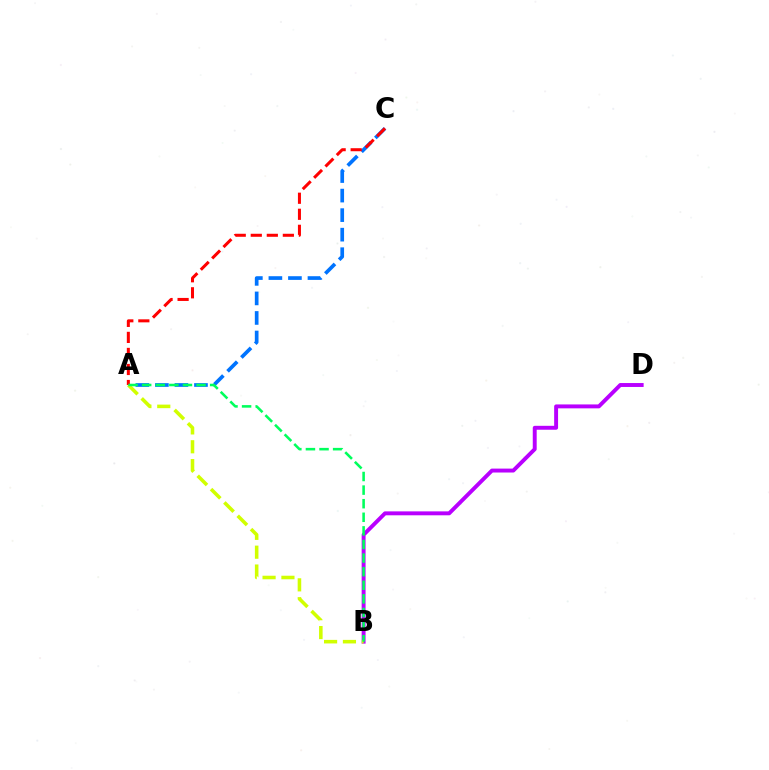{('A', 'C'): [{'color': '#0074ff', 'line_style': 'dashed', 'thickness': 2.65}, {'color': '#ff0000', 'line_style': 'dashed', 'thickness': 2.18}], ('B', 'D'): [{'color': '#b900ff', 'line_style': 'solid', 'thickness': 2.82}], ('A', 'B'): [{'color': '#d1ff00', 'line_style': 'dashed', 'thickness': 2.56}, {'color': '#00ff5c', 'line_style': 'dashed', 'thickness': 1.85}]}